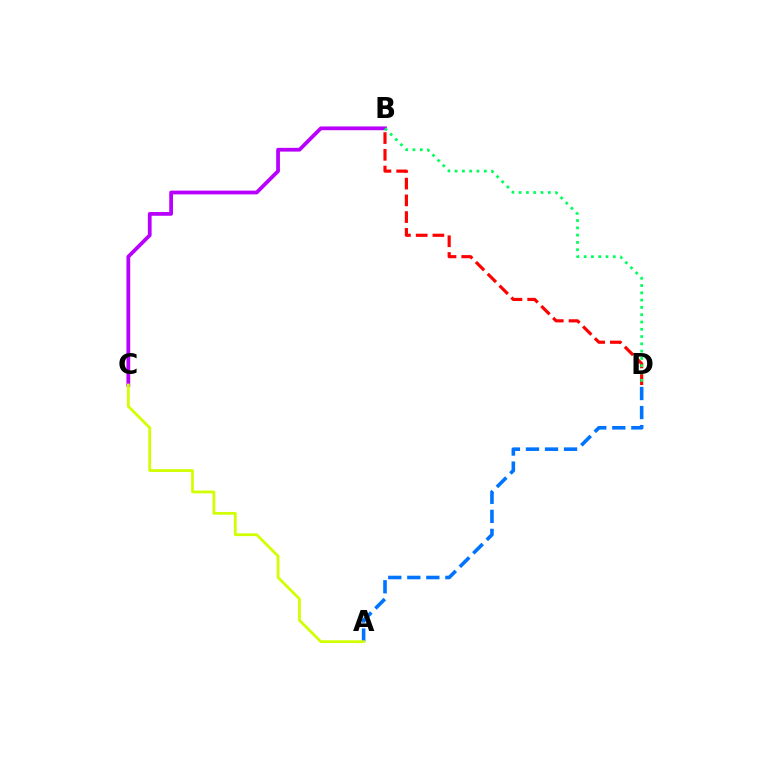{('B', 'C'): [{'color': '#b900ff', 'line_style': 'solid', 'thickness': 2.71}], ('A', 'D'): [{'color': '#0074ff', 'line_style': 'dashed', 'thickness': 2.59}], ('B', 'D'): [{'color': '#ff0000', 'line_style': 'dashed', 'thickness': 2.27}, {'color': '#00ff5c', 'line_style': 'dotted', 'thickness': 1.98}], ('A', 'C'): [{'color': '#d1ff00', 'line_style': 'solid', 'thickness': 1.99}]}